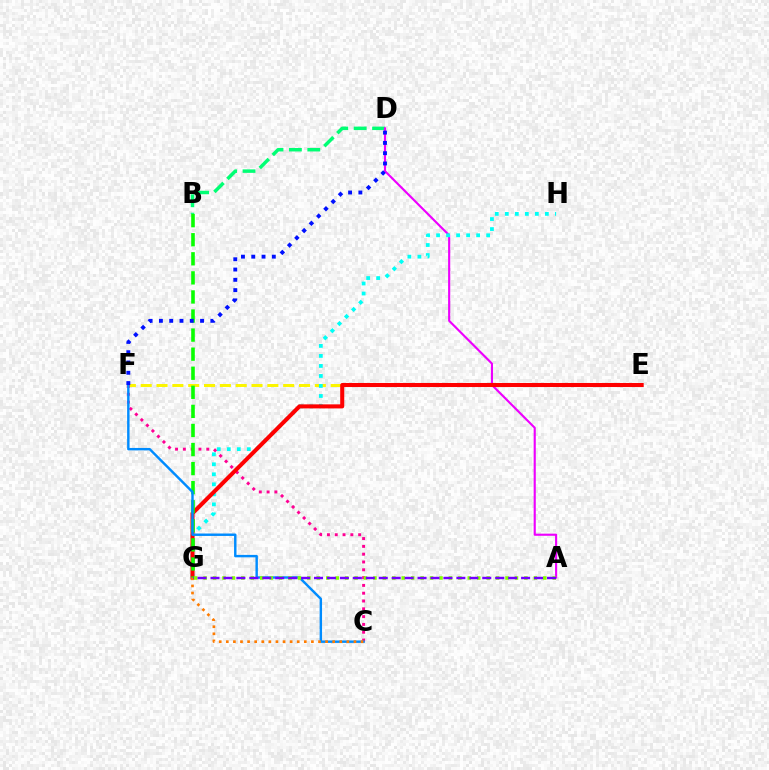{('B', 'D'): [{'color': '#00ff74', 'line_style': 'dashed', 'thickness': 2.5}], ('E', 'F'): [{'color': '#fcf500', 'line_style': 'dashed', 'thickness': 2.15}], ('C', 'F'): [{'color': '#ff0094', 'line_style': 'dotted', 'thickness': 2.12}, {'color': '#008cff', 'line_style': 'solid', 'thickness': 1.75}], ('A', 'D'): [{'color': '#ee00ff', 'line_style': 'solid', 'thickness': 1.53}], ('G', 'H'): [{'color': '#00fff6', 'line_style': 'dotted', 'thickness': 2.72}], ('E', 'G'): [{'color': '#ff0000', 'line_style': 'solid', 'thickness': 2.92}], ('B', 'G'): [{'color': '#08ff00', 'line_style': 'dashed', 'thickness': 2.59}], ('D', 'F'): [{'color': '#0010ff', 'line_style': 'dotted', 'thickness': 2.79}], ('A', 'G'): [{'color': '#84ff00', 'line_style': 'dotted', 'thickness': 2.56}, {'color': '#7200ff', 'line_style': 'dashed', 'thickness': 1.76}], ('C', 'G'): [{'color': '#ff7c00', 'line_style': 'dotted', 'thickness': 1.93}]}